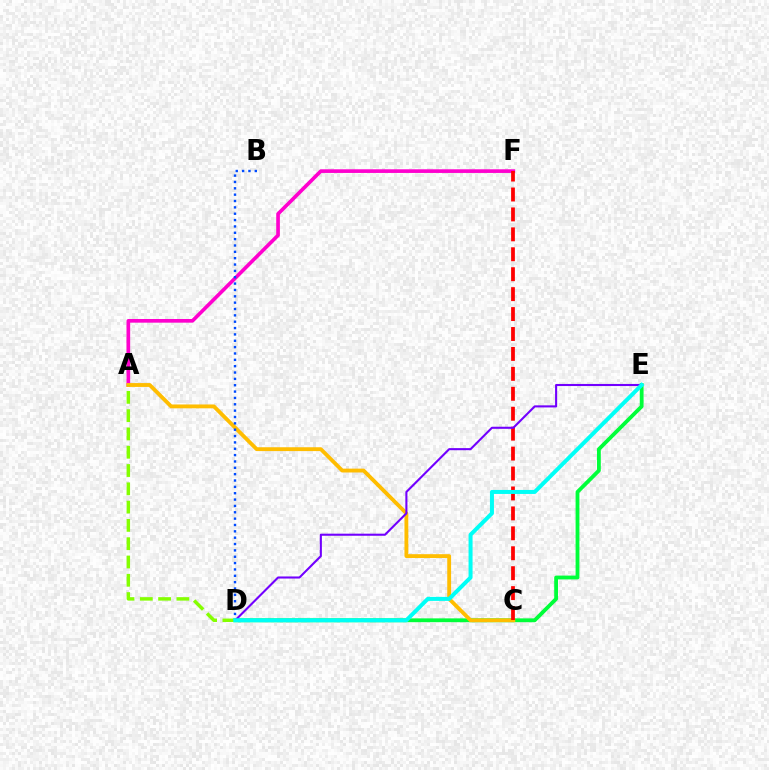{('A', 'F'): [{'color': '#ff00cf', 'line_style': 'solid', 'thickness': 2.63}], ('D', 'E'): [{'color': '#00ff39', 'line_style': 'solid', 'thickness': 2.75}, {'color': '#7200ff', 'line_style': 'solid', 'thickness': 1.51}, {'color': '#00fff6', 'line_style': 'solid', 'thickness': 2.89}], ('A', 'C'): [{'color': '#ffbd00', 'line_style': 'solid', 'thickness': 2.77}], ('B', 'D'): [{'color': '#004bff', 'line_style': 'dotted', 'thickness': 1.73}], ('A', 'D'): [{'color': '#84ff00', 'line_style': 'dashed', 'thickness': 2.48}], ('C', 'F'): [{'color': '#ff0000', 'line_style': 'dashed', 'thickness': 2.71}]}